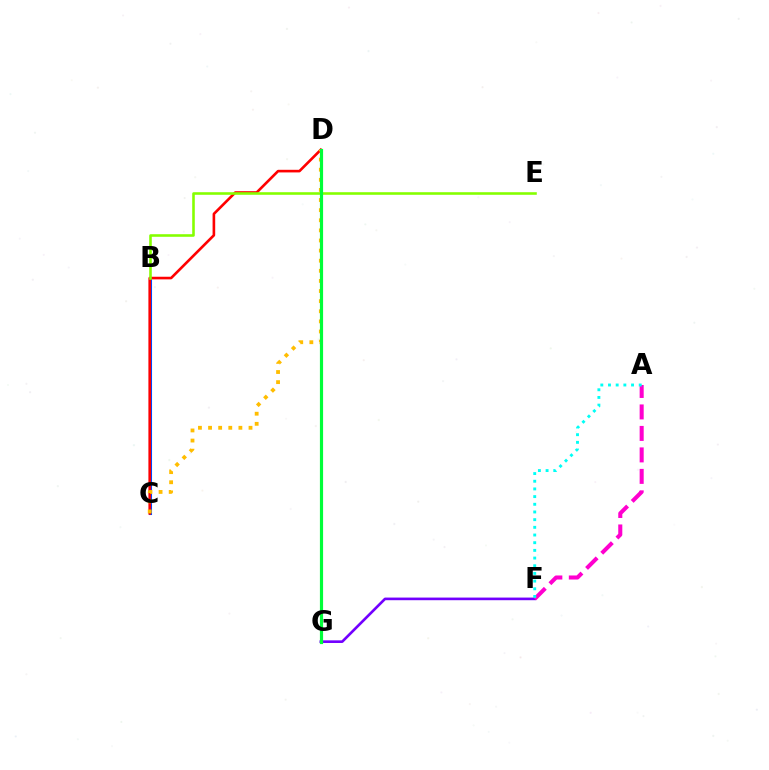{('F', 'G'): [{'color': '#7200ff', 'line_style': 'solid', 'thickness': 1.9}], ('A', 'F'): [{'color': '#ff00cf', 'line_style': 'dashed', 'thickness': 2.92}, {'color': '#00fff6', 'line_style': 'dotted', 'thickness': 2.09}], ('B', 'C'): [{'color': '#004bff', 'line_style': 'solid', 'thickness': 2.21}], ('C', 'D'): [{'color': '#ff0000', 'line_style': 'solid', 'thickness': 1.89}, {'color': '#ffbd00', 'line_style': 'dotted', 'thickness': 2.75}], ('B', 'E'): [{'color': '#84ff00', 'line_style': 'solid', 'thickness': 1.86}], ('D', 'G'): [{'color': '#00ff39', 'line_style': 'solid', 'thickness': 2.29}]}